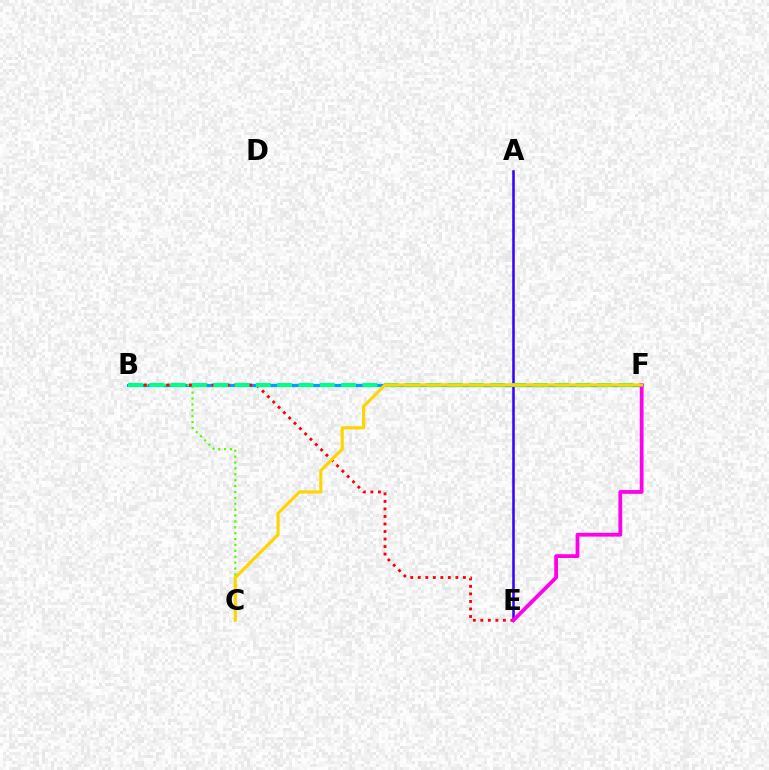{('B', 'F'): [{'color': '#009eff', 'line_style': 'solid', 'thickness': 2.33}, {'color': '#00ff86', 'line_style': 'dashed', 'thickness': 2.89}], ('B', 'C'): [{'color': '#4fff00', 'line_style': 'dotted', 'thickness': 1.6}], ('A', 'E'): [{'color': '#3700ff', 'line_style': 'solid', 'thickness': 1.83}], ('B', 'E'): [{'color': '#ff0000', 'line_style': 'dotted', 'thickness': 2.04}], ('E', 'F'): [{'color': '#ff00ed', 'line_style': 'solid', 'thickness': 2.72}], ('C', 'F'): [{'color': '#ffd500', 'line_style': 'solid', 'thickness': 2.26}]}